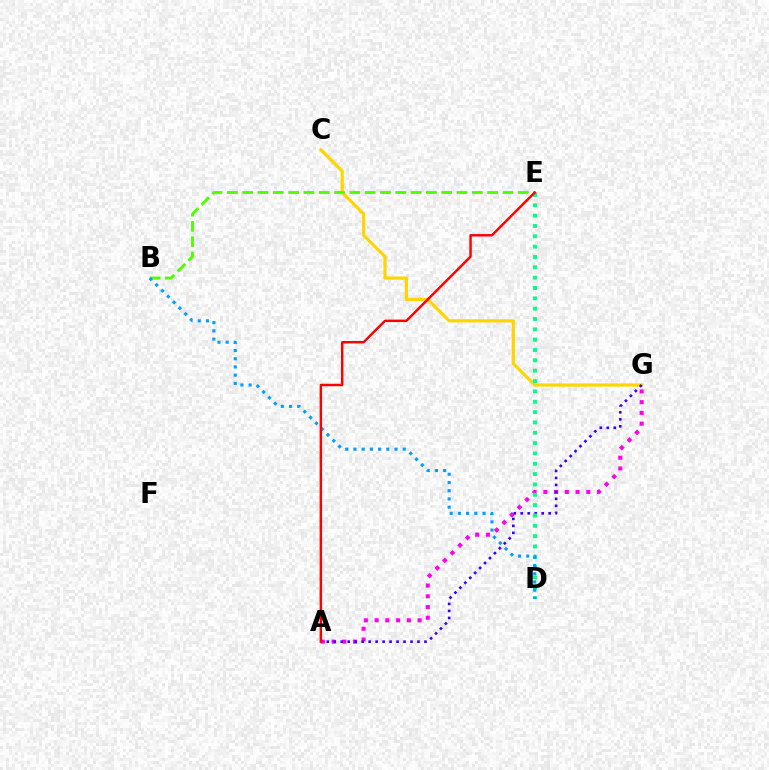{('C', 'G'): [{'color': '#ffd500', 'line_style': 'solid', 'thickness': 2.29}], ('A', 'G'): [{'color': '#ff00ed', 'line_style': 'dotted', 'thickness': 2.92}, {'color': '#3700ff', 'line_style': 'dotted', 'thickness': 1.9}], ('B', 'E'): [{'color': '#4fff00', 'line_style': 'dashed', 'thickness': 2.08}], ('D', 'E'): [{'color': '#00ff86', 'line_style': 'dotted', 'thickness': 2.81}], ('B', 'D'): [{'color': '#009eff', 'line_style': 'dotted', 'thickness': 2.23}], ('A', 'E'): [{'color': '#ff0000', 'line_style': 'solid', 'thickness': 1.75}]}